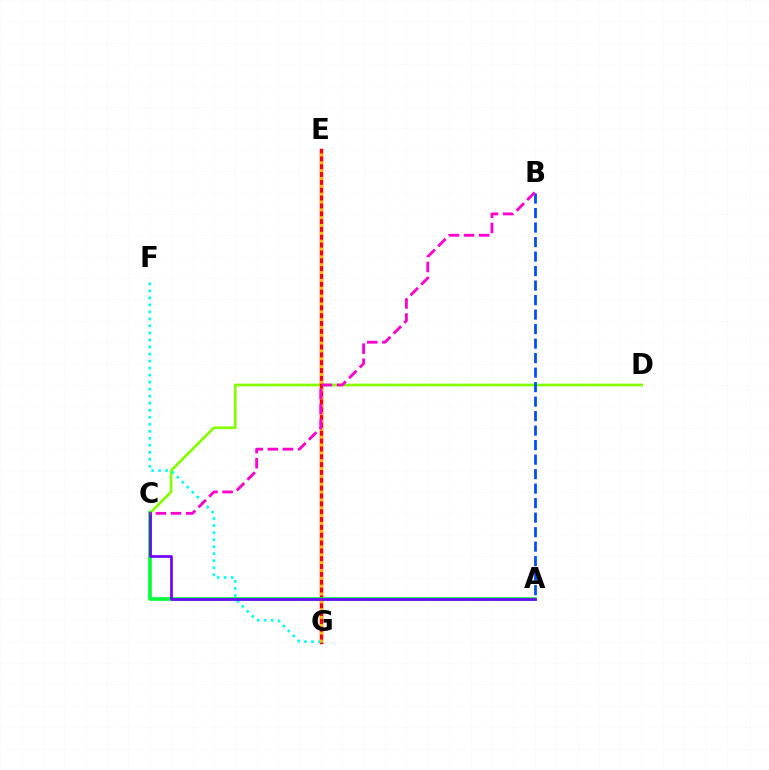{('C', 'D'): [{'color': '#84ff00', 'line_style': 'solid', 'thickness': 1.95}], ('E', 'G'): [{'color': '#ff0000', 'line_style': 'solid', 'thickness': 2.5}, {'color': '#ffbd00', 'line_style': 'dotted', 'thickness': 2.13}], ('A', 'C'): [{'color': '#00ff39', 'line_style': 'solid', 'thickness': 2.63}, {'color': '#7200ff', 'line_style': 'solid', 'thickness': 1.93}], ('A', 'B'): [{'color': '#004bff', 'line_style': 'dashed', 'thickness': 1.97}], ('F', 'G'): [{'color': '#00fff6', 'line_style': 'dotted', 'thickness': 1.91}], ('B', 'C'): [{'color': '#ff00cf', 'line_style': 'dashed', 'thickness': 2.05}]}